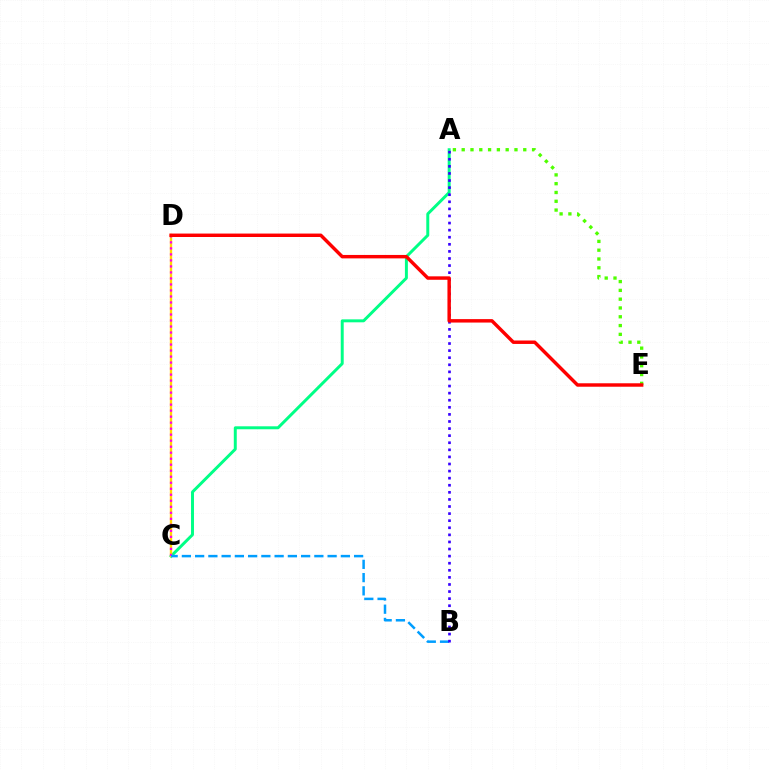{('A', 'C'): [{'color': '#00ff86', 'line_style': 'solid', 'thickness': 2.13}], ('C', 'D'): [{'color': '#ffd500', 'line_style': 'solid', 'thickness': 1.7}, {'color': '#ff00ed', 'line_style': 'dotted', 'thickness': 1.63}], ('A', 'E'): [{'color': '#4fff00', 'line_style': 'dotted', 'thickness': 2.39}], ('B', 'C'): [{'color': '#009eff', 'line_style': 'dashed', 'thickness': 1.8}], ('A', 'B'): [{'color': '#3700ff', 'line_style': 'dotted', 'thickness': 1.93}], ('D', 'E'): [{'color': '#ff0000', 'line_style': 'solid', 'thickness': 2.48}]}